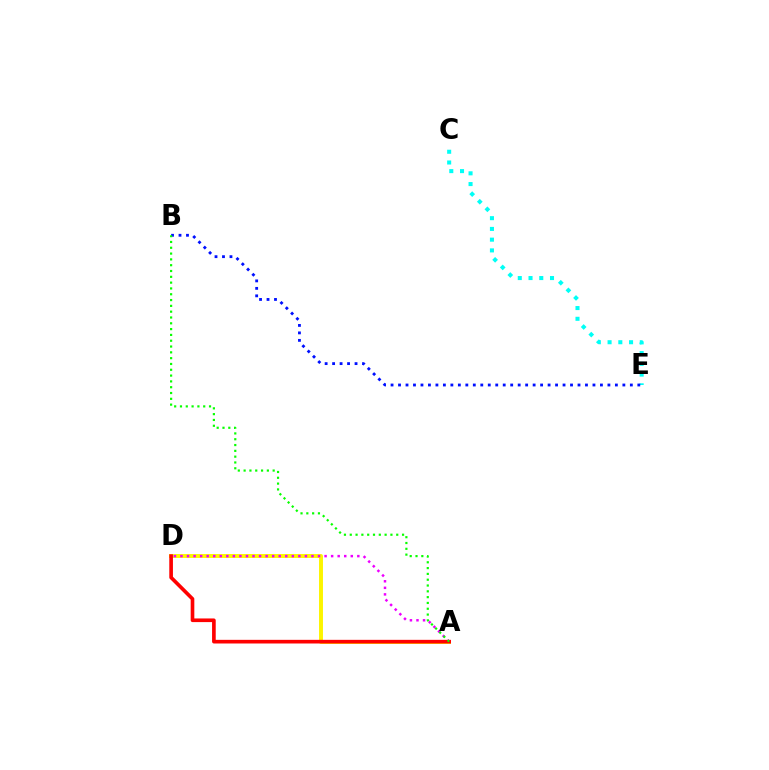{('A', 'D'): [{'color': '#fcf500', 'line_style': 'solid', 'thickness': 2.84}, {'color': '#ee00ff', 'line_style': 'dotted', 'thickness': 1.78}, {'color': '#ff0000', 'line_style': 'solid', 'thickness': 2.63}], ('C', 'E'): [{'color': '#00fff6', 'line_style': 'dotted', 'thickness': 2.92}], ('B', 'E'): [{'color': '#0010ff', 'line_style': 'dotted', 'thickness': 2.03}], ('A', 'B'): [{'color': '#08ff00', 'line_style': 'dotted', 'thickness': 1.58}]}